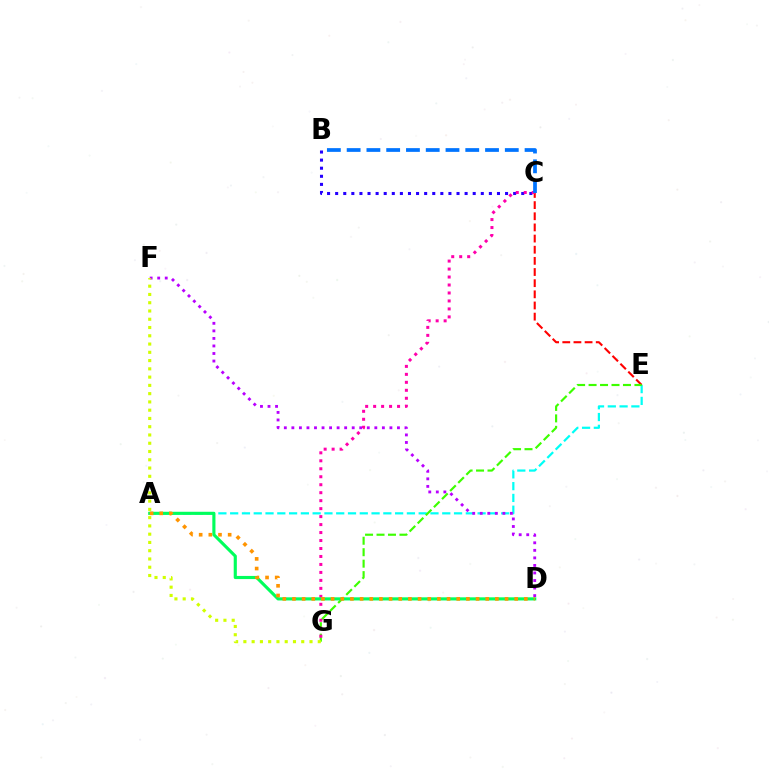{('A', 'E'): [{'color': '#00fff6', 'line_style': 'dashed', 'thickness': 1.6}], ('B', 'C'): [{'color': '#2500ff', 'line_style': 'dotted', 'thickness': 2.2}, {'color': '#0074ff', 'line_style': 'dashed', 'thickness': 2.69}], ('C', 'E'): [{'color': '#ff0000', 'line_style': 'dashed', 'thickness': 1.52}], ('D', 'F'): [{'color': '#b900ff', 'line_style': 'dotted', 'thickness': 2.05}], ('E', 'G'): [{'color': '#3dff00', 'line_style': 'dashed', 'thickness': 1.56}], ('C', 'G'): [{'color': '#ff00ac', 'line_style': 'dotted', 'thickness': 2.17}], ('A', 'D'): [{'color': '#00ff5c', 'line_style': 'solid', 'thickness': 2.25}, {'color': '#ff9400', 'line_style': 'dotted', 'thickness': 2.63}], ('F', 'G'): [{'color': '#d1ff00', 'line_style': 'dotted', 'thickness': 2.25}]}